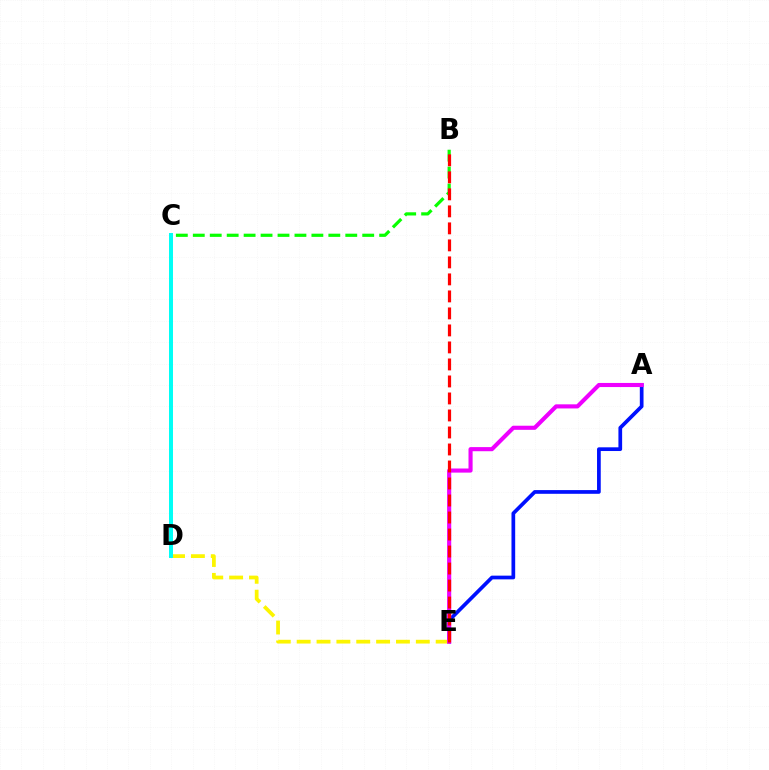{('A', 'E'): [{'color': '#0010ff', 'line_style': 'solid', 'thickness': 2.67}, {'color': '#ee00ff', 'line_style': 'solid', 'thickness': 2.96}], ('B', 'C'): [{'color': '#08ff00', 'line_style': 'dashed', 'thickness': 2.3}], ('D', 'E'): [{'color': '#fcf500', 'line_style': 'dashed', 'thickness': 2.7}], ('C', 'D'): [{'color': '#00fff6', 'line_style': 'solid', 'thickness': 2.86}], ('B', 'E'): [{'color': '#ff0000', 'line_style': 'dashed', 'thickness': 2.31}]}